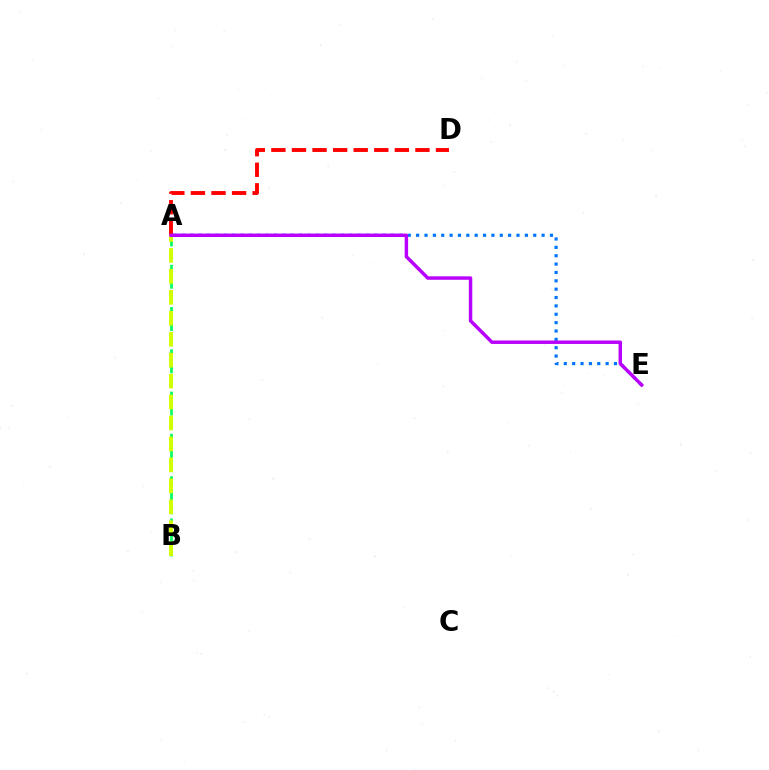{('A', 'D'): [{'color': '#ff0000', 'line_style': 'dashed', 'thickness': 2.8}], ('A', 'E'): [{'color': '#0074ff', 'line_style': 'dotted', 'thickness': 2.27}, {'color': '#b900ff', 'line_style': 'solid', 'thickness': 2.48}], ('A', 'B'): [{'color': '#00ff5c', 'line_style': 'dashed', 'thickness': 1.91}, {'color': '#d1ff00', 'line_style': 'dashed', 'thickness': 2.85}]}